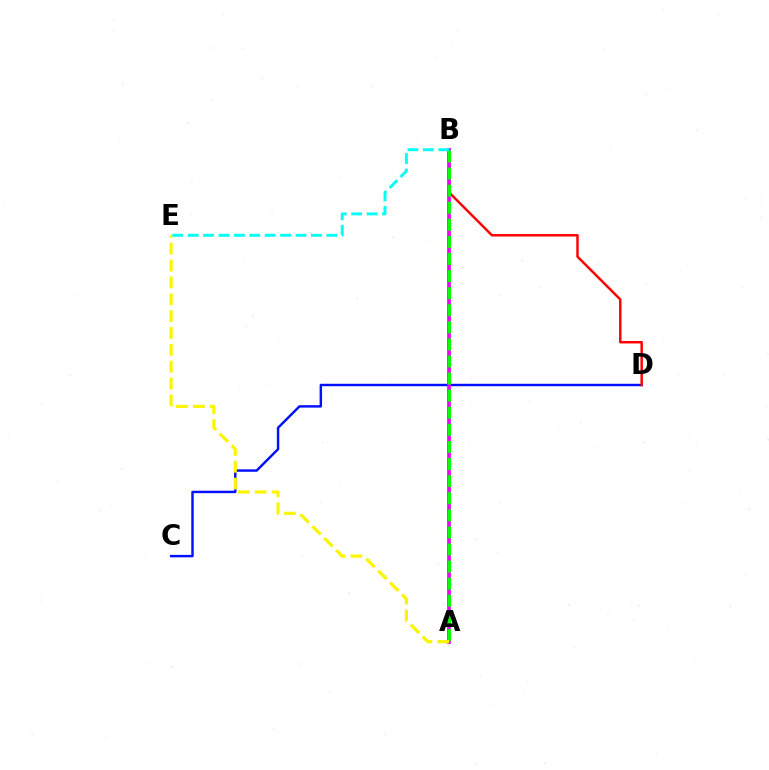{('C', 'D'): [{'color': '#0010ff', 'line_style': 'solid', 'thickness': 1.76}], ('B', 'D'): [{'color': '#ff0000', 'line_style': 'solid', 'thickness': 1.77}], ('A', 'B'): [{'color': '#ee00ff', 'line_style': 'solid', 'thickness': 2.67}, {'color': '#08ff00', 'line_style': 'dashed', 'thickness': 2.32}], ('A', 'E'): [{'color': '#fcf500', 'line_style': 'dashed', 'thickness': 2.29}], ('B', 'E'): [{'color': '#00fff6', 'line_style': 'dashed', 'thickness': 2.09}]}